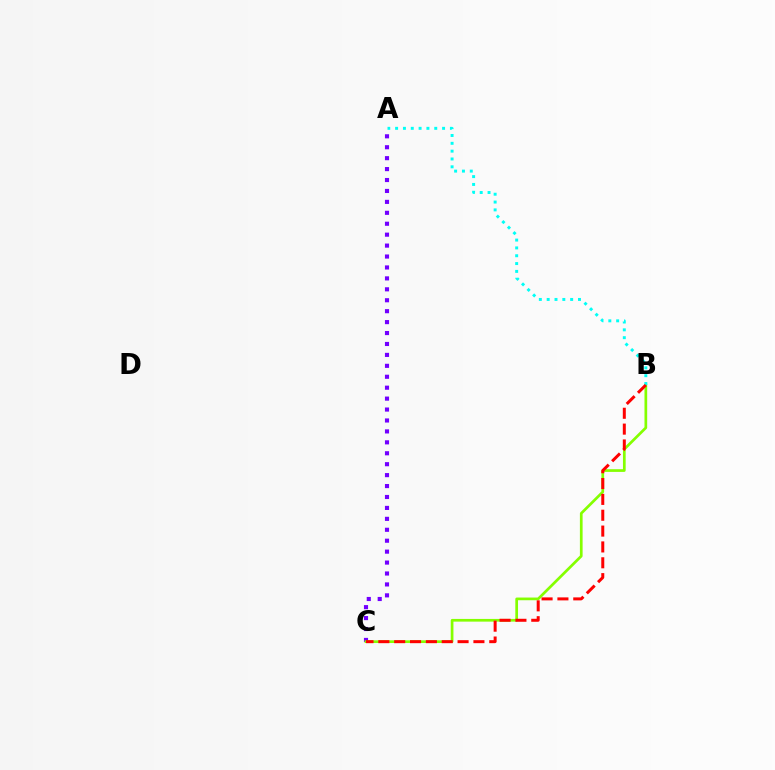{('A', 'C'): [{'color': '#7200ff', 'line_style': 'dotted', 'thickness': 2.97}], ('B', 'C'): [{'color': '#84ff00', 'line_style': 'solid', 'thickness': 1.95}, {'color': '#ff0000', 'line_style': 'dashed', 'thickness': 2.15}], ('A', 'B'): [{'color': '#00fff6', 'line_style': 'dotted', 'thickness': 2.13}]}